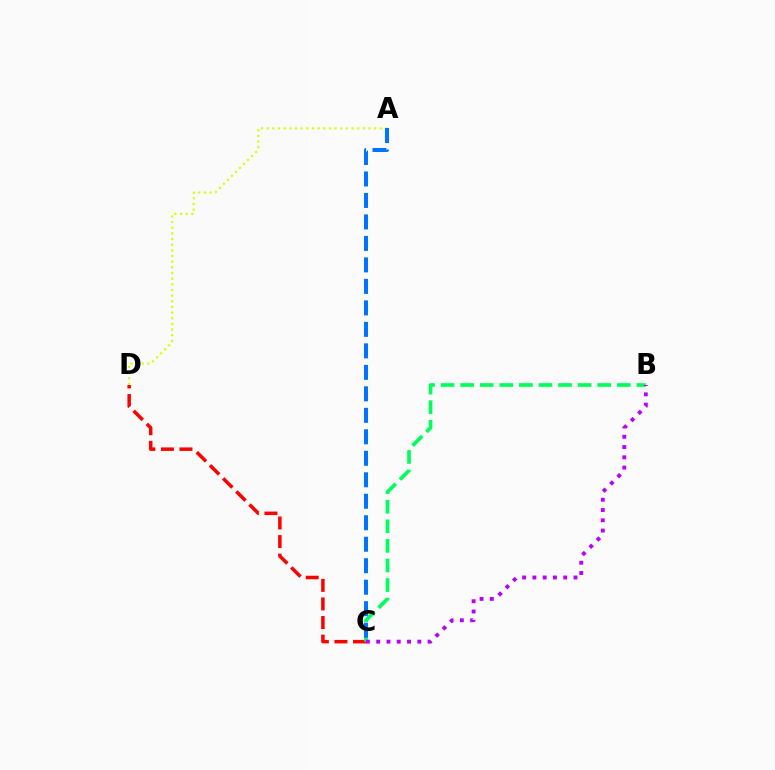{('C', 'D'): [{'color': '#ff0000', 'line_style': 'dashed', 'thickness': 2.52}], ('A', 'D'): [{'color': '#d1ff00', 'line_style': 'dotted', 'thickness': 1.54}], ('B', 'C'): [{'color': '#00ff5c', 'line_style': 'dashed', 'thickness': 2.66}, {'color': '#b900ff', 'line_style': 'dotted', 'thickness': 2.79}], ('A', 'C'): [{'color': '#0074ff', 'line_style': 'dashed', 'thickness': 2.92}]}